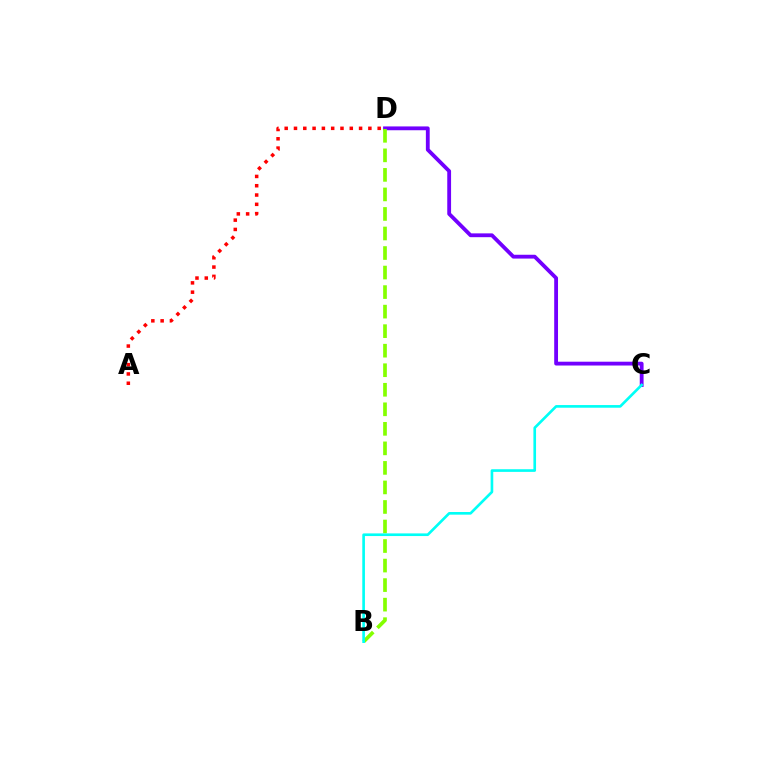{('A', 'D'): [{'color': '#ff0000', 'line_style': 'dotted', 'thickness': 2.53}], ('C', 'D'): [{'color': '#7200ff', 'line_style': 'solid', 'thickness': 2.75}], ('B', 'D'): [{'color': '#84ff00', 'line_style': 'dashed', 'thickness': 2.65}], ('B', 'C'): [{'color': '#00fff6', 'line_style': 'solid', 'thickness': 1.91}]}